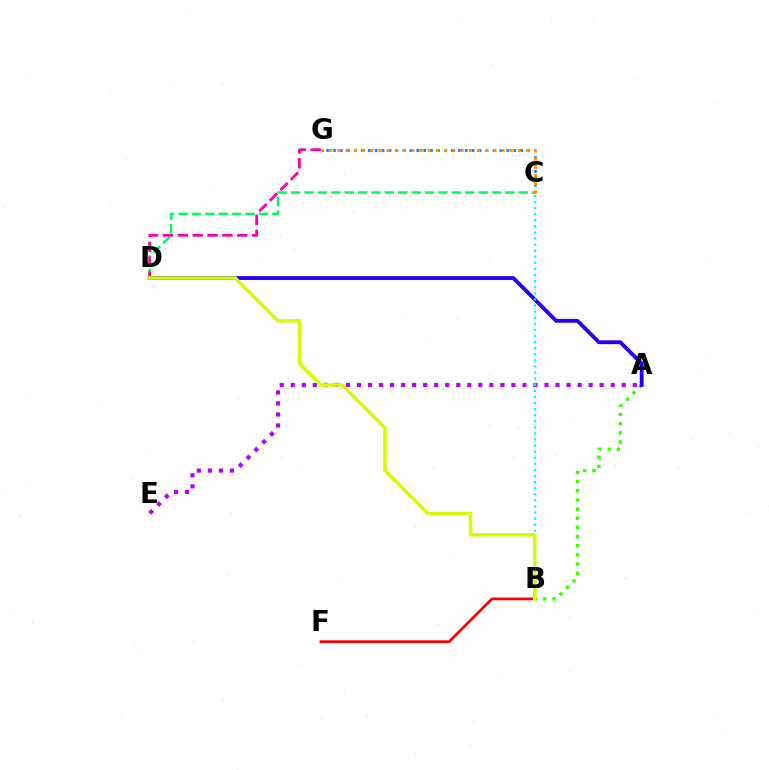{('A', 'B'): [{'color': '#3dff00', 'line_style': 'dotted', 'thickness': 2.49}], ('C', 'G'): [{'color': '#0074ff', 'line_style': 'dotted', 'thickness': 1.88}, {'color': '#ff9400', 'line_style': 'dotted', 'thickness': 2.23}], ('C', 'D'): [{'color': '#00ff5c', 'line_style': 'dashed', 'thickness': 1.82}], ('A', 'E'): [{'color': '#b900ff', 'line_style': 'dotted', 'thickness': 3.0}], ('A', 'D'): [{'color': '#2500ff', 'line_style': 'solid', 'thickness': 2.76}], ('D', 'G'): [{'color': '#ff00ac', 'line_style': 'dashed', 'thickness': 2.02}], ('B', 'C'): [{'color': '#00fff6', 'line_style': 'dotted', 'thickness': 1.65}], ('B', 'F'): [{'color': '#ff0000', 'line_style': 'solid', 'thickness': 1.96}], ('B', 'D'): [{'color': '#d1ff00', 'line_style': 'solid', 'thickness': 2.52}]}